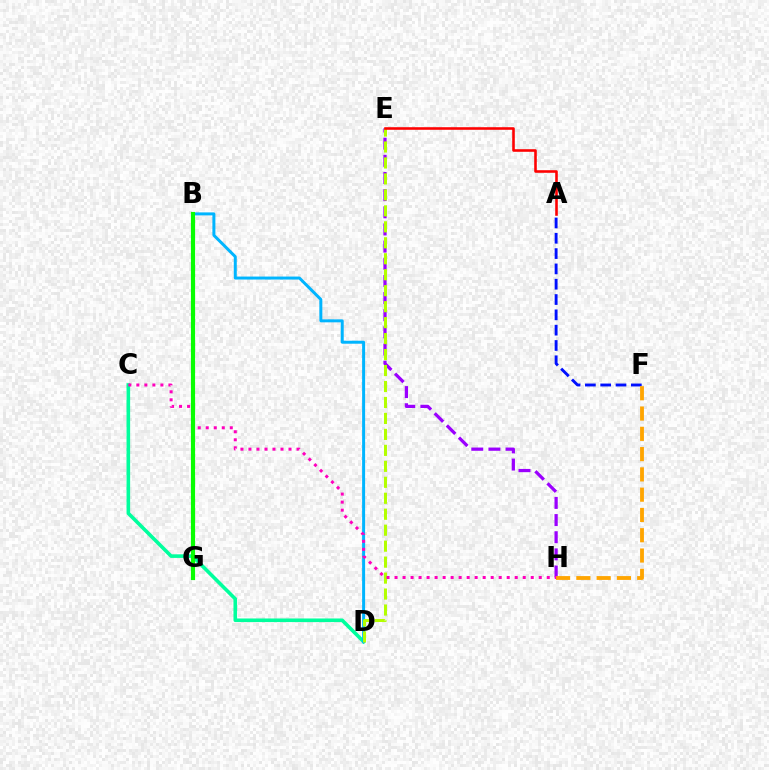{('C', 'D'): [{'color': '#00ff9d', 'line_style': 'solid', 'thickness': 2.59}], ('B', 'D'): [{'color': '#00b5ff', 'line_style': 'solid', 'thickness': 2.15}], ('A', 'F'): [{'color': '#0010ff', 'line_style': 'dashed', 'thickness': 2.08}], ('E', 'H'): [{'color': '#9b00ff', 'line_style': 'dashed', 'thickness': 2.33}], ('F', 'H'): [{'color': '#ffa500', 'line_style': 'dashed', 'thickness': 2.76}], ('D', 'E'): [{'color': '#b3ff00', 'line_style': 'dashed', 'thickness': 2.17}], ('C', 'H'): [{'color': '#ff00bd', 'line_style': 'dotted', 'thickness': 2.18}], ('B', 'G'): [{'color': '#08ff00', 'line_style': 'solid', 'thickness': 3.0}], ('A', 'E'): [{'color': '#ff0000', 'line_style': 'solid', 'thickness': 1.86}]}